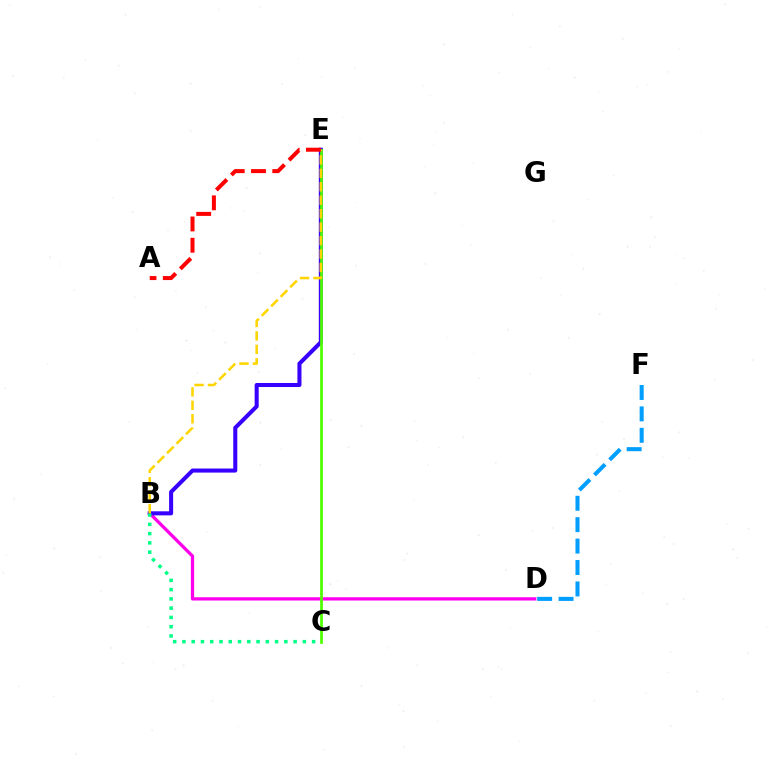{('B', 'D'): [{'color': '#ff00ed', 'line_style': 'solid', 'thickness': 2.36}], ('D', 'F'): [{'color': '#009eff', 'line_style': 'dashed', 'thickness': 2.91}], ('B', 'E'): [{'color': '#3700ff', 'line_style': 'solid', 'thickness': 2.91}, {'color': '#ffd500', 'line_style': 'dashed', 'thickness': 1.83}], ('B', 'C'): [{'color': '#00ff86', 'line_style': 'dotted', 'thickness': 2.52}], ('C', 'E'): [{'color': '#4fff00', 'line_style': 'solid', 'thickness': 1.96}], ('A', 'E'): [{'color': '#ff0000', 'line_style': 'dashed', 'thickness': 2.89}]}